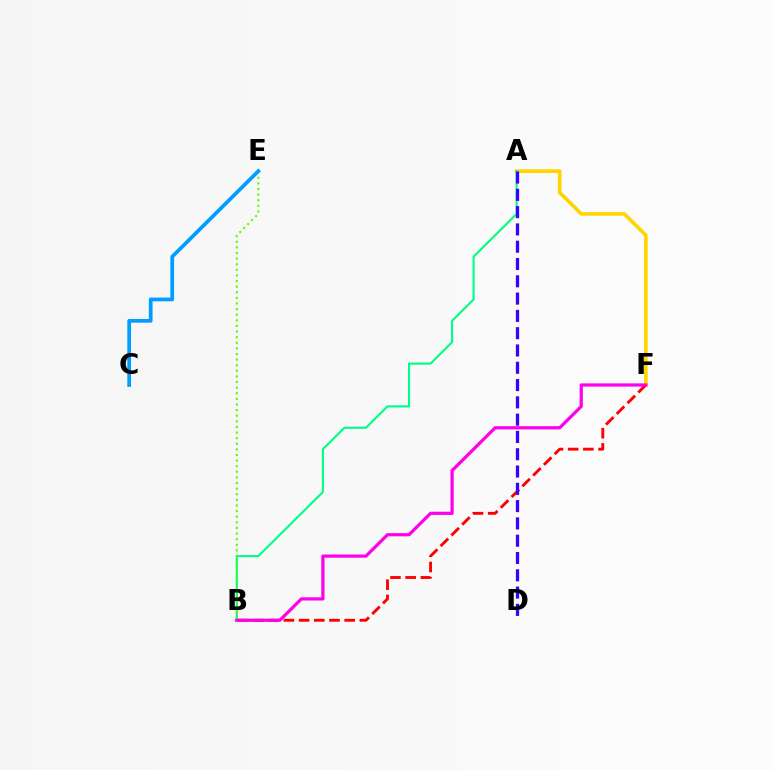{('A', 'F'): [{'color': '#ffd500', 'line_style': 'solid', 'thickness': 2.63}], ('B', 'F'): [{'color': '#ff0000', 'line_style': 'dashed', 'thickness': 2.06}, {'color': '#ff00ed', 'line_style': 'solid', 'thickness': 2.32}], ('A', 'B'): [{'color': '#00ff86', 'line_style': 'solid', 'thickness': 1.53}], ('B', 'E'): [{'color': '#4fff00', 'line_style': 'dotted', 'thickness': 1.52}], ('C', 'E'): [{'color': '#009eff', 'line_style': 'solid', 'thickness': 2.69}], ('A', 'D'): [{'color': '#3700ff', 'line_style': 'dashed', 'thickness': 2.35}]}